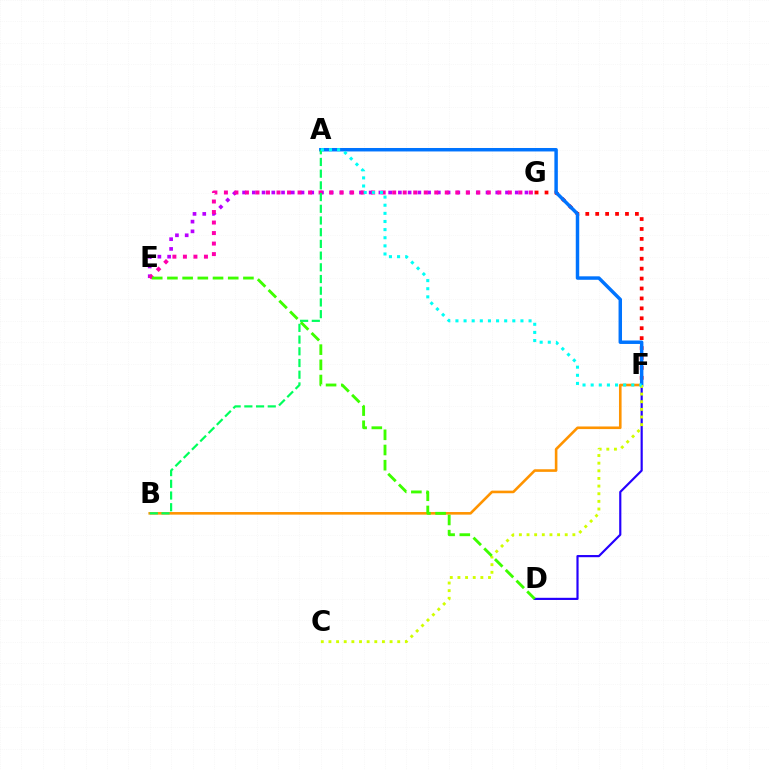{('E', 'G'): [{'color': '#b900ff', 'line_style': 'dotted', 'thickness': 2.65}, {'color': '#ff00ac', 'line_style': 'dotted', 'thickness': 2.86}], ('F', 'G'): [{'color': '#ff0000', 'line_style': 'dotted', 'thickness': 2.7}], ('D', 'F'): [{'color': '#2500ff', 'line_style': 'solid', 'thickness': 1.56}], ('B', 'F'): [{'color': '#ff9400', 'line_style': 'solid', 'thickness': 1.88}], ('A', 'F'): [{'color': '#0074ff', 'line_style': 'solid', 'thickness': 2.49}, {'color': '#00fff6', 'line_style': 'dotted', 'thickness': 2.21}], ('A', 'B'): [{'color': '#00ff5c', 'line_style': 'dashed', 'thickness': 1.59}], ('C', 'F'): [{'color': '#d1ff00', 'line_style': 'dotted', 'thickness': 2.08}], ('D', 'E'): [{'color': '#3dff00', 'line_style': 'dashed', 'thickness': 2.06}]}